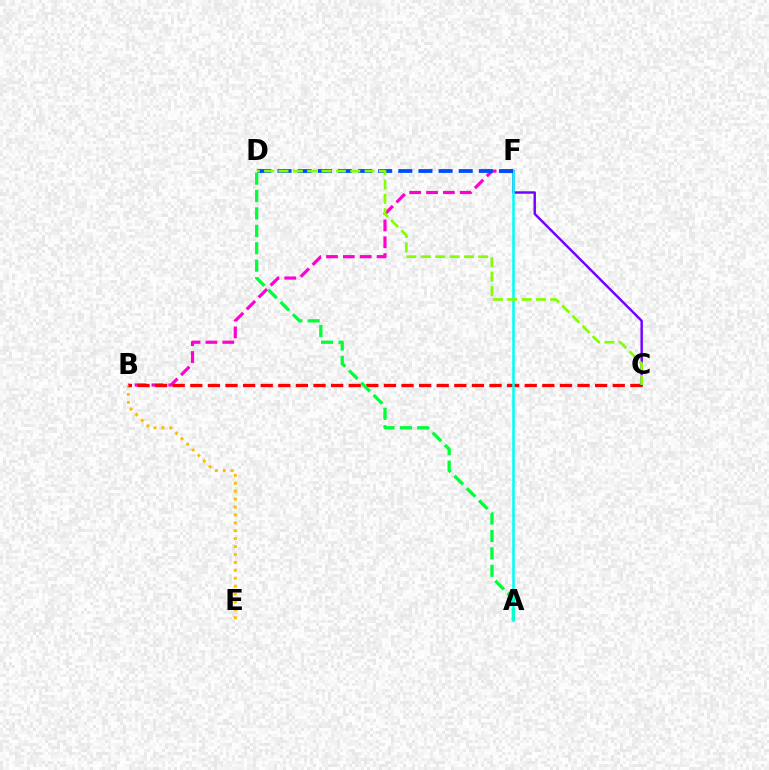{('B', 'F'): [{'color': '#ff00cf', 'line_style': 'dashed', 'thickness': 2.29}], ('B', 'E'): [{'color': '#ffbd00', 'line_style': 'dotted', 'thickness': 2.15}], ('B', 'C'): [{'color': '#ff0000', 'line_style': 'dashed', 'thickness': 2.39}], ('A', 'D'): [{'color': '#00ff39', 'line_style': 'dashed', 'thickness': 2.37}], ('C', 'F'): [{'color': '#7200ff', 'line_style': 'solid', 'thickness': 1.75}], ('A', 'F'): [{'color': '#00fff6', 'line_style': 'solid', 'thickness': 1.84}], ('D', 'F'): [{'color': '#004bff', 'line_style': 'dashed', 'thickness': 2.73}], ('C', 'D'): [{'color': '#84ff00', 'line_style': 'dashed', 'thickness': 1.95}]}